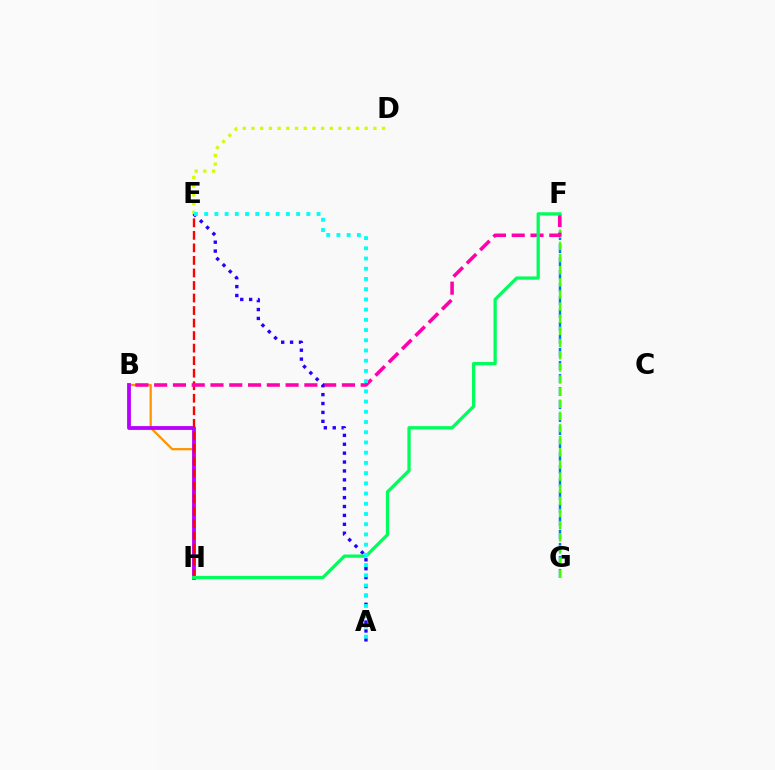{('F', 'G'): [{'color': '#0074ff', 'line_style': 'dashed', 'thickness': 1.77}, {'color': '#3dff00', 'line_style': 'dashed', 'thickness': 1.65}], ('B', 'H'): [{'color': '#ff9400', 'line_style': 'solid', 'thickness': 1.62}, {'color': '#b900ff', 'line_style': 'solid', 'thickness': 2.75}], ('D', 'E'): [{'color': '#d1ff00', 'line_style': 'dotted', 'thickness': 2.37}], ('E', 'H'): [{'color': '#ff0000', 'line_style': 'dashed', 'thickness': 1.7}], ('B', 'F'): [{'color': '#ff00ac', 'line_style': 'dashed', 'thickness': 2.55}], ('A', 'E'): [{'color': '#2500ff', 'line_style': 'dotted', 'thickness': 2.42}, {'color': '#00fff6', 'line_style': 'dotted', 'thickness': 2.78}], ('F', 'H'): [{'color': '#00ff5c', 'line_style': 'solid', 'thickness': 2.36}]}